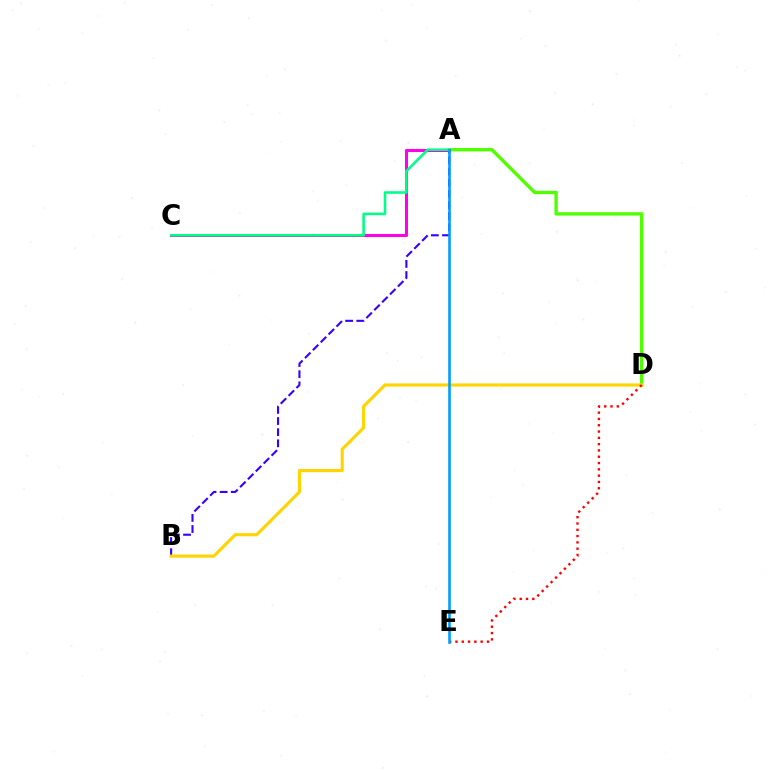{('A', 'D'): [{'color': '#4fff00', 'line_style': 'solid', 'thickness': 2.42}], ('A', 'B'): [{'color': '#3700ff', 'line_style': 'dashed', 'thickness': 1.51}], ('B', 'D'): [{'color': '#ffd500', 'line_style': 'solid', 'thickness': 2.25}], ('A', 'C'): [{'color': '#ff00ed', 'line_style': 'solid', 'thickness': 2.19}, {'color': '#00ff86', 'line_style': 'solid', 'thickness': 1.85}], ('D', 'E'): [{'color': '#ff0000', 'line_style': 'dotted', 'thickness': 1.71}], ('A', 'E'): [{'color': '#009eff', 'line_style': 'solid', 'thickness': 1.88}]}